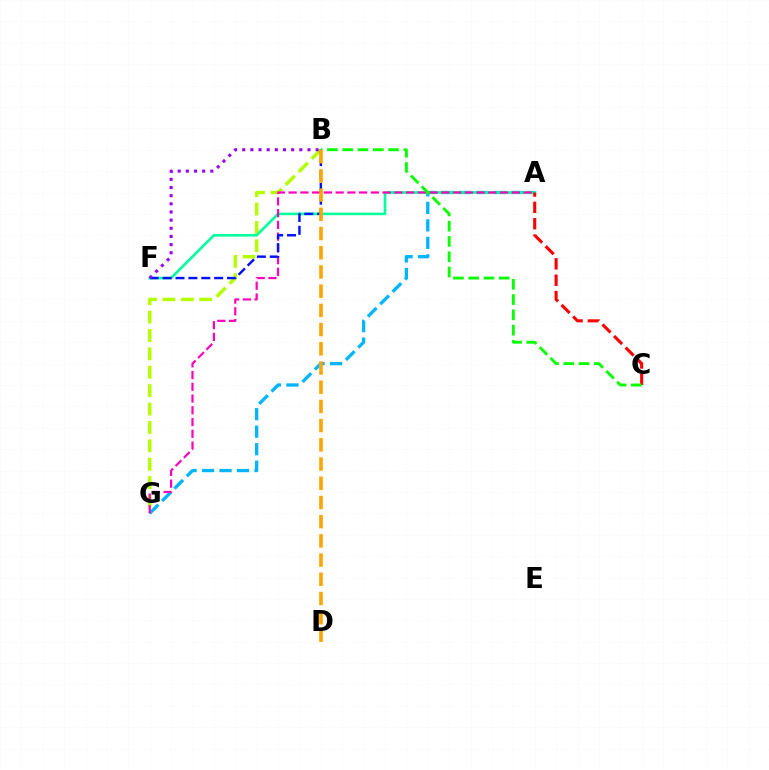{('B', 'G'): [{'color': '#b3ff00', 'line_style': 'dashed', 'thickness': 2.5}], ('A', 'G'): [{'color': '#00b5ff', 'line_style': 'dashed', 'thickness': 2.38}, {'color': '#ff00bd', 'line_style': 'dashed', 'thickness': 1.6}], ('A', 'F'): [{'color': '#00ff9d', 'line_style': 'solid', 'thickness': 1.89}], ('B', 'F'): [{'color': '#0010ff', 'line_style': 'dashed', 'thickness': 1.75}, {'color': '#9b00ff', 'line_style': 'dotted', 'thickness': 2.22}], ('A', 'C'): [{'color': '#ff0000', 'line_style': 'dashed', 'thickness': 2.22}], ('B', 'C'): [{'color': '#08ff00', 'line_style': 'dashed', 'thickness': 2.08}], ('B', 'D'): [{'color': '#ffa500', 'line_style': 'dashed', 'thickness': 2.61}]}